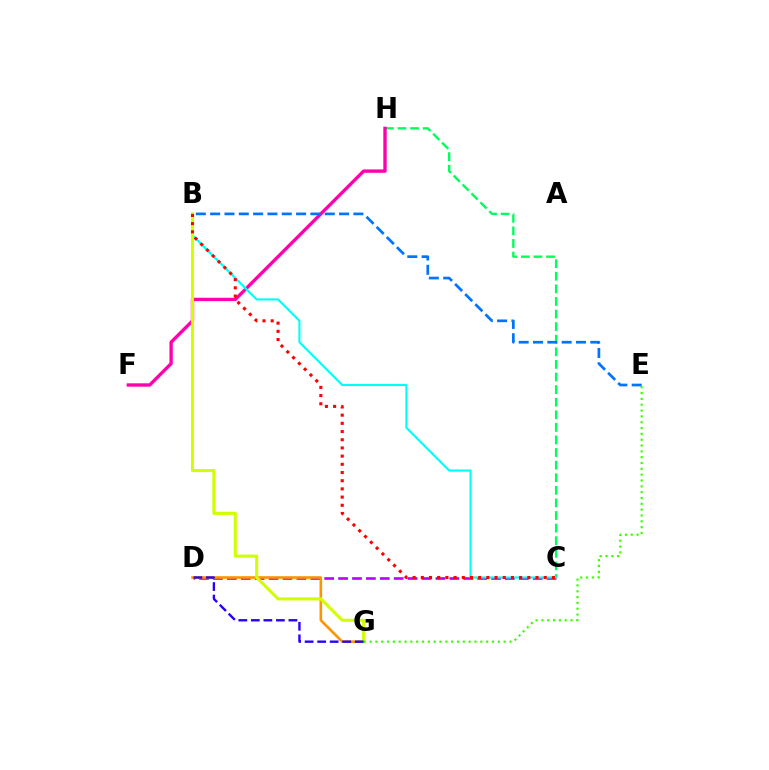{('C', 'D'): [{'color': '#b900ff', 'line_style': 'dashed', 'thickness': 1.89}], ('C', 'H'): [{'color': '#00ff5c', 'line_style': 'dashed', 'thickness': 1.71}], ('F', 'H'): [{'color': '#ff00ac', 'line_style': 'solid', 'thickness': 2.42}], ('D', 'G'): [{'color': '#ff9400', 'line_style': 'solid', 'thickness': 1.88}, {'color': '#2500ff', 'line_style': 'dashed', 'thickness': 1.7}], ('B', 'C'): [{'color': '#00fff6', 'line_style': 'solid', 'thickness': 1.53}, {'color': '#ff0000', 'line_style': 'dotted', 'thickness': 2.23}], ('B', 'G'): [{'color': '#d1ff00', 'line_style': 'solid', 'thickness': 2.22}], ('E', 'G'): [{'color': '#3dff00', 'line_style': 'dotted', 'thickness': 1.58}], ('B', 'E'): [{'color': '#0074ff', 'line_style': 'dashed', 'thickness': 1.95}]}